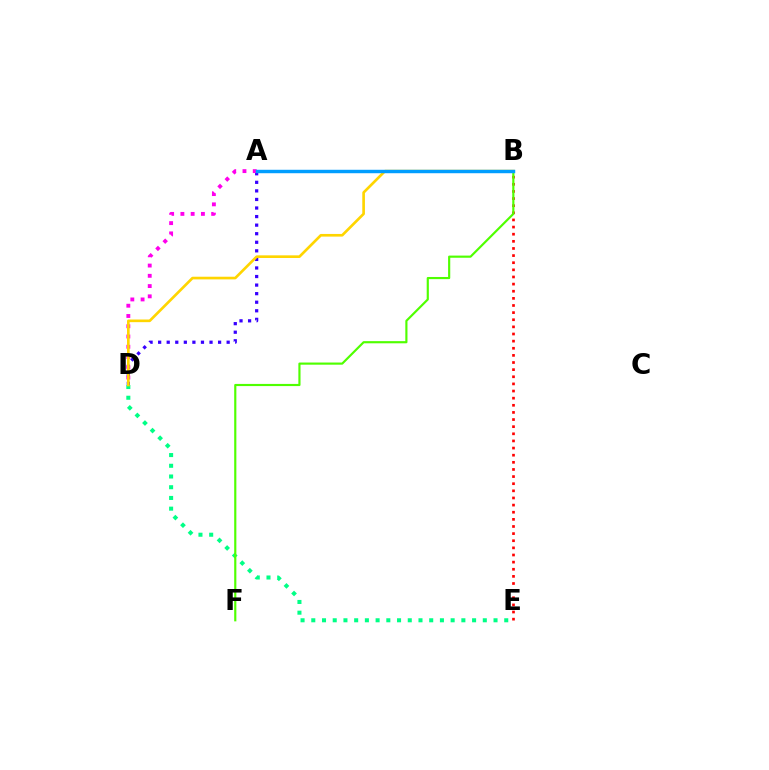{('A', 'D'): [{'color': '#3700ff', 'line_style': 'dotted', 'thickness': 2.33}, {'color': '#ff00ed', 'line_style': 'dotted', 'thickness': 2.79}], ('D', 'E'): [{'color': '#00ff86', 'line_style': 'dotted', 'thickness': 2.91}], ('B', 'E'): [{'color': '#ff0000', 'line_style': 'dotted', 'thickness': 1.94}], ('B', 'F'): [{'color': '#4fff00', 'line_style': 'solid', 'thickness': 1.56}], ('B', 'D'): [{'color': '#ffd500', 'line_style': 'solid', 'thickness': 1.91}], ('A', 'B'): [{'color': '#009eff', 'line_style': 'solid', 'thickness': 2.47}]}